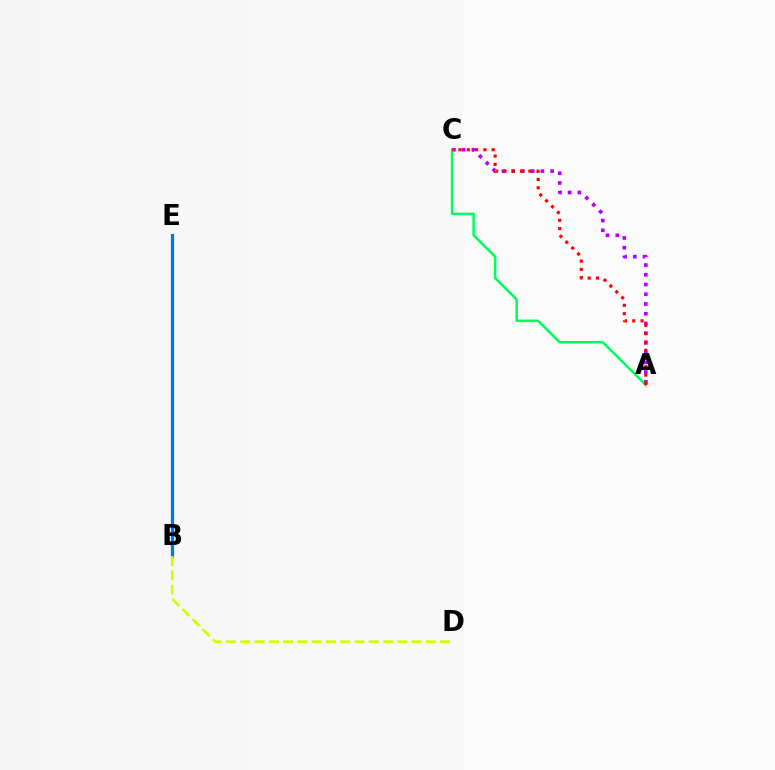{('A', 'C'): [{'color': '#b900ff', 'line_style': 'dotted', 'thickness': 2.64}, {'color': '#00ff5c', 'line_style': 'solid', 'thickness': 1.81}, {'color': '#ff0000', 'line_style': 'dotted', 'thickness': 2.26}], ('B', 'E'): [{'color': '#0074ff', 'line_style': 'solid', 'thickness': 2.32}], ('B', 'D'): [{'color': '#d1ff00', 'line_style': 'dashed', 'thickness': 1.94}]}